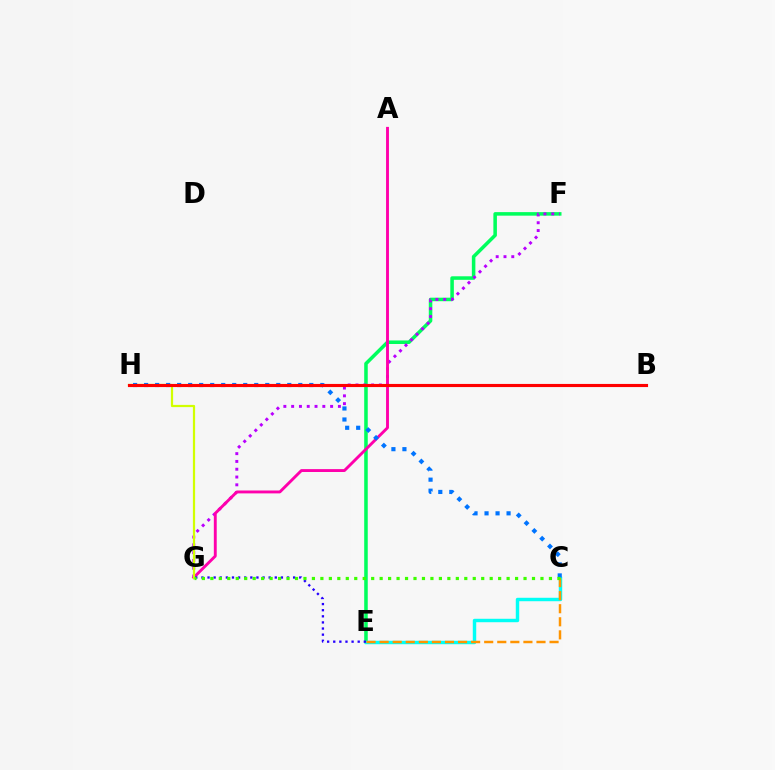{('E', 'F'): [{'color': '#00ff5c', 'line_style': 'solid', 'thickness': 2.55}], ('F', 'G'): [{'color': '#b900ff', 'line_style': 'dotted', 'thickness': 2.12}], ('A', 'G'): [{'color': '#ff00ac', 'line_style': 'solid', 'thickness': 2.08}], ('G', 'H'): [{'color': '#d1ff00', 'line_style': 'solid', 'thickness': 1.6}], ('C', 'E'): [{'color': '#00fff6', 'line_style': 'solid', 'thickness': 2.47}, {'color': '#ff9400', 'line_style': 'dashed', 'thickness': 1.78}], ('E', 'G'): [{'color': '#2500ff', 'line_style': 'dotted', 'thickness': 1.66}], ('C', 'H'): [{'color': '#0074ff', 'line_style': 'dotted', 'thickness': 2.99}], ('B', 'H'): [{'color': '#ff0000', 'line_style': 'solid', 'thickness': 2.25}], ('C', 'G'): [{'color': '#3dff00', 'line_style': 'dotted', 'thickness': 2.3}]}